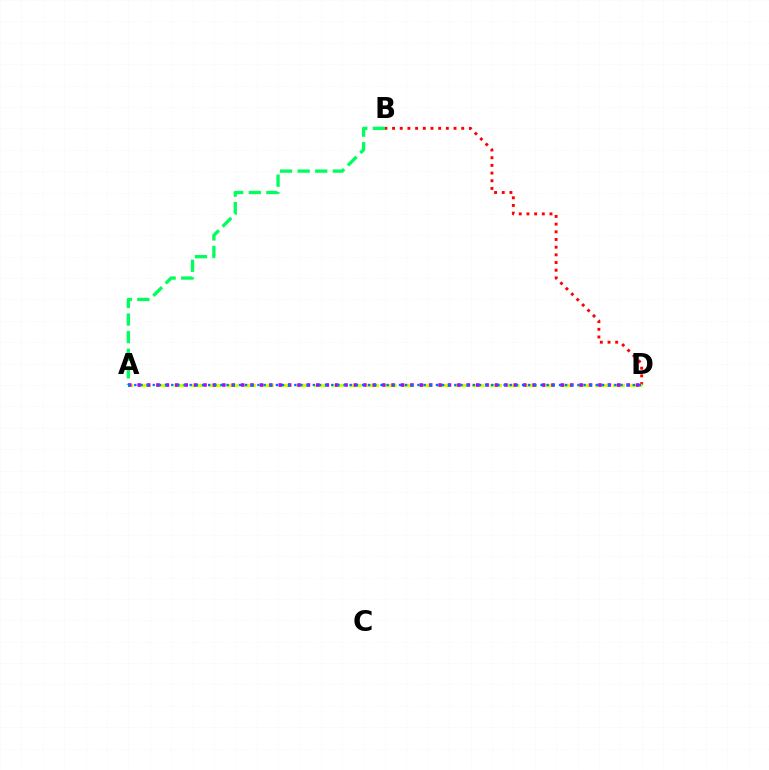{('B', 'D'): [{'color': '#ff0000', 'line_style': 'dotted', 'thickness': 2.09}], ('A', 'B'): [{'color': '#00ff5c', 'line_style': 'dashed', 'thickness': 2.39}], ('A', 'D'): [{'color': '#d1ff00', 'line_style': 'dashed', 'thickness': 2.39}, {'color': '#b900ff', 'line_style': 'dotted', 'thickness': 2.56}, {'color': '#0074ff', 'line_style': 'dotted', 'thickness': 1.67}]}